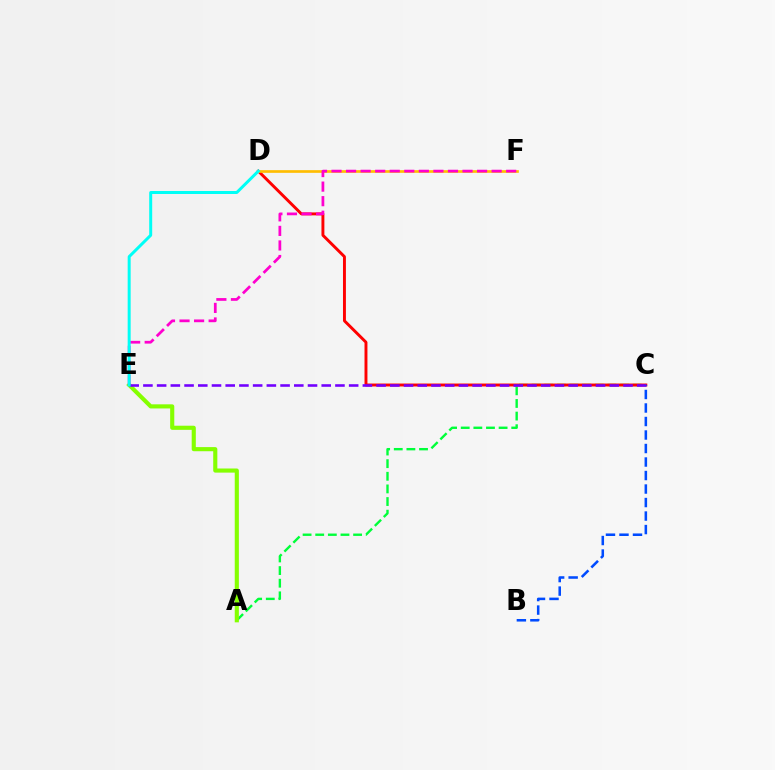{('A', 'C'): [{'color': '#00ff39', 'line_style': 'dashed', 'thickness': 1.72}], ('A', 'E'): [{'color': '#84ff00', 'line_style': 'solid', 'thickness': 2.97}], ('C', 'D'): [{'color': '#ff0000', 'line_style': 'solid', 'thickness': 2.1}], ('D', 'F'): [{'color': '#ffbd00', 'line_style': 'solid', 'thickness': 1.93}], ('E', 'F'): [{'color': '#ff00cf', 'line_style': 'dashed', 'thickness': 1.98}], ('C', 'E'): [{'color': '#7200ff', 'line_style': 'dashed', 'thickness': 1.86}], ('B', 'C'): [{'color': '#004bff', 'line_style': 'dashed', 'thickness': 1.83}], ('D', 'E'): [{'color': '#00fff6', 'line_style': 'solid', 'thickness': 2.15}]}